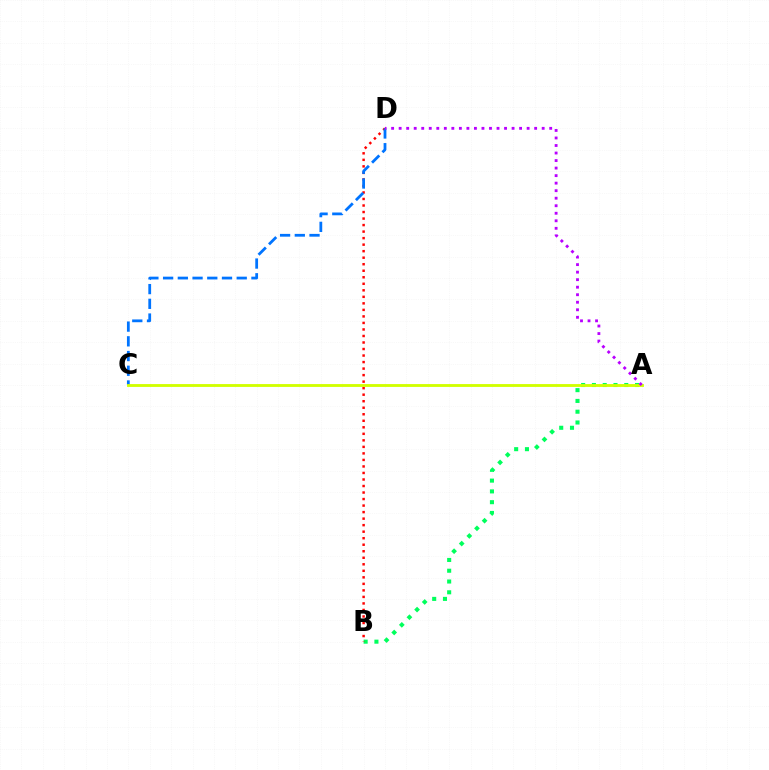{('A', 'B'): [{'color': '#00ff5c', 'line_style': 'dotted', 'thickness': 2.93}], ('B', 'D'): [{'color': '#ff0000', 'line_style': 'dotted', 'thickness': 1.77}], ('C', 'D'): [{'color': '#0074ff', 'line_style': 'dashed', 'thickness': 2.0}], ('A', 'C'): [{'color': '#d1ff00', 'line_style': 'solid', 'thickness': 2.05}], ('A', 'D'): [{'color': '#b900ff', 'line_style': 'dotted', 'thickness': 2.05}]}